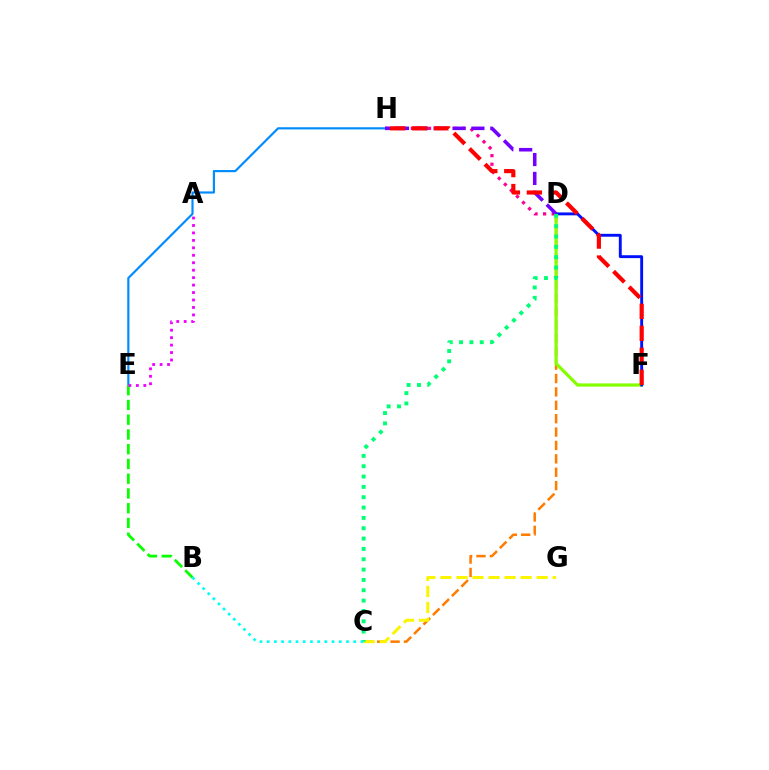{('D', 'H'): [{'color': '#ff0094', 'line_style': 'dotted', 'thickness': 2.33}, {'color': '#7200ff', 'line_style': 'dashed', 'thickness': 2.56}], ('E', 'H'): [{'color': '#008cff', 'line_style': 'solid', 'thickness': 1.56}], ('C', 'D'): [{'color': '#ff7c00', 'line_style': 'dashed', 'thickness': 1.82}, {'color': '#00ff74', 'line_style': 'dotted', 'thickness': 2.81}], ('B', 'E'): [{'color': '#08ff00', 'line_style': 'dashed', 'thickness': 2.0}], ('A', 'E'): [{'color': '#ee00ff', 'line_style': 'dotted', 'thickness': 2.03}], ('D', 'F'): [{'color': '#84ff00', 'line_style': 'solid', 'thickness': 2.3}, {'color': '#0010ff', 'line_style': 'solid', 'thickness': 2.08}], ('C', 'G'): [{'color': '#fcf500', 'line_style': 'dashed', 'thickness': 2.18}], ('F', 'H'): [{'color': '#ff0000', 'line_style': 'dashed', 'thickness': 2.99}], ('B', 'C'): [{'color': '#00fff6', 'line_style': 'dotted', 'thickness': 1.96}]}